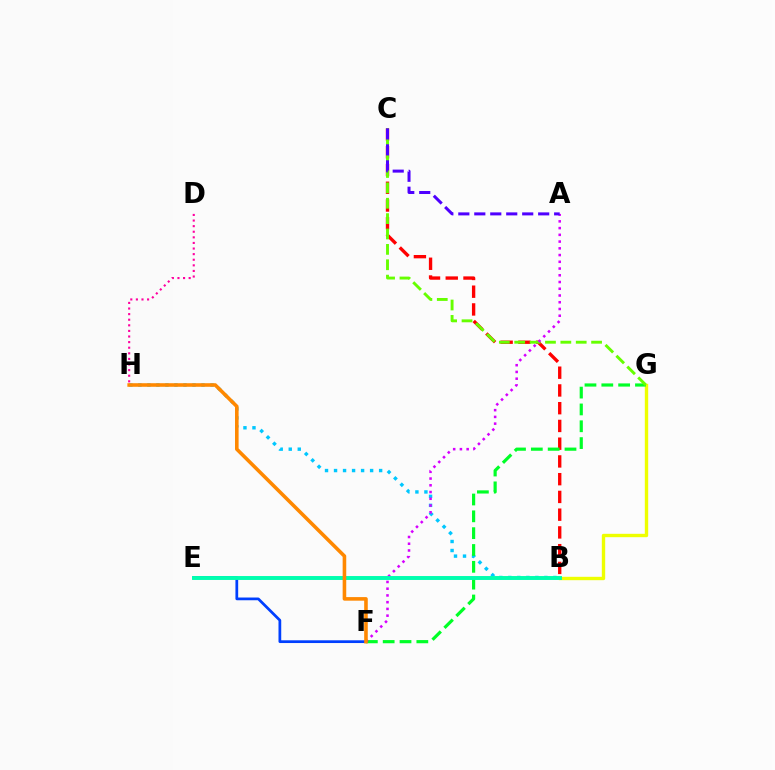{('B', 'C'): [{'color': '#ff0000', 'line_style': 'dashed', 'thickness': 2.41}], ('B', 'H'): [{'color': '#00c7ff', 'line_style': 'dotted', 'thickness': 2.45}], ('B', 'G'): [{'color': '#eeff00', 'line_style': 'solid', 'thickness': 2.43}], ('F', 'G'): [{'color': '#00ff27', 'line_style': 'dashed', 'thickness': 2.29}], ('C', 'G'): [{'color': '#66ff00', 'line_style': 'dashed', 'thickness': 2.09}], ('D', 'H'): [{'color': '#ff00a0', 'line_style': 'dotted', 'thickness': 1.52}], ('A', 'F'): [{'color': '#d600ff', 'line_style': 'dotted', 'thickness': 1.83}], ('E', 'F'): [{'color': '#003fff', 'line_style': 'solid', 'thickness': 1.97}], ('A', 'C'): [{'color': '#4f00ff', 'line_style': 'dashed', 'thickness': 2.17}], ('B', 'E'): [{'color': '#00ffaf', 'line_style': 'solid', 'thickness': 2.82}], ('F', 'H'): [{'color': '#ff8800', 'line_style': 'solid', 'thickness': 2.58}]}